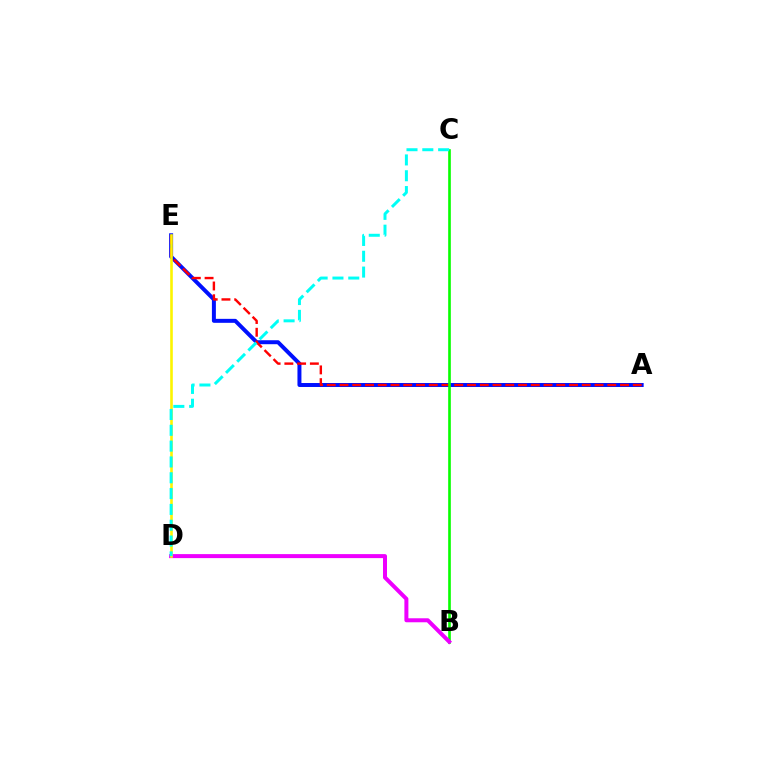{('A', 'E'): [{'color': '#0010ff', 'line_style': 'solid', 'thickness': 2.86}, {'color': '#ff0000', 'line_style': 'dashed', 'thickness': 1.73}], ('B', 'C'): [{'color': '#08ff00', 'line_style': 'solid', 'thickness': 1.9}], ('B', 'D'): [{'color': '#ee00ff', 'line_style': 'solid', 'thickness': 2.88}], ('D', 'E'): [{'color': '#fcf500', 'line_style': 'solid', 'thickness': 1.88}], ('C', 'D'): [{'color': '#00fff6', 'line_style': 'dashed', 'thickness': 2.15}]}